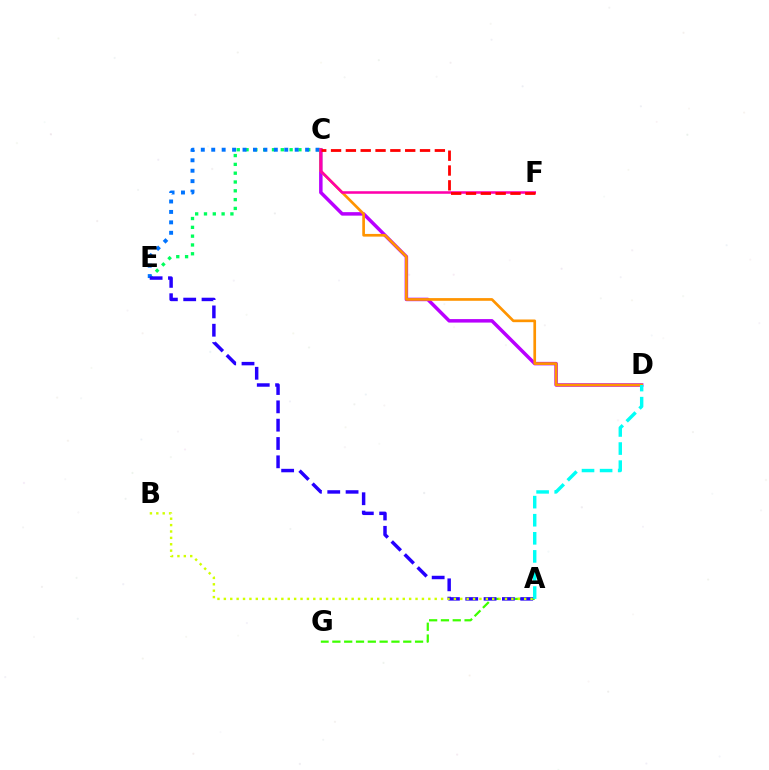{('C', 'D'): [{'color': '#b900ff', 'line_style': 'solid', 'thickness': 2.51}, {'color': '#ff9400', 'line_style': 'solid', 'thickness': 1.94}], ('C', 'E'): [{'color': '#00ff5c', 'line_style': 'dotted', 'thickness': 2.39}, {'color': '#0074ff', 'line_style': 'dotted', 'thickness': 2.83}], ('A', 'G'): [{'color': '#3dff00', 'line_style': 'dashed', 'thickness': 1.6}], ('A', 'D'): [{'color': '#00fff6', 'line_style': 'dashed', 'thickness': 2.46}], ('C', 'F'): [{'color': '#ff00ac', 'line_style': 'solid', 'thickness': 1.84}, {'color': '#ff0000', 'line_style': 'dashed', 'thickness': 2.01}], ('A', 'E'): [{'color': '#2500ff', 'line_style': 'dashed', 'thickness': 2.49}], ('A', 'B'): [{'color': '#d1ff00', 'line_style': 'dotted', 'thickness': 1.74}]}